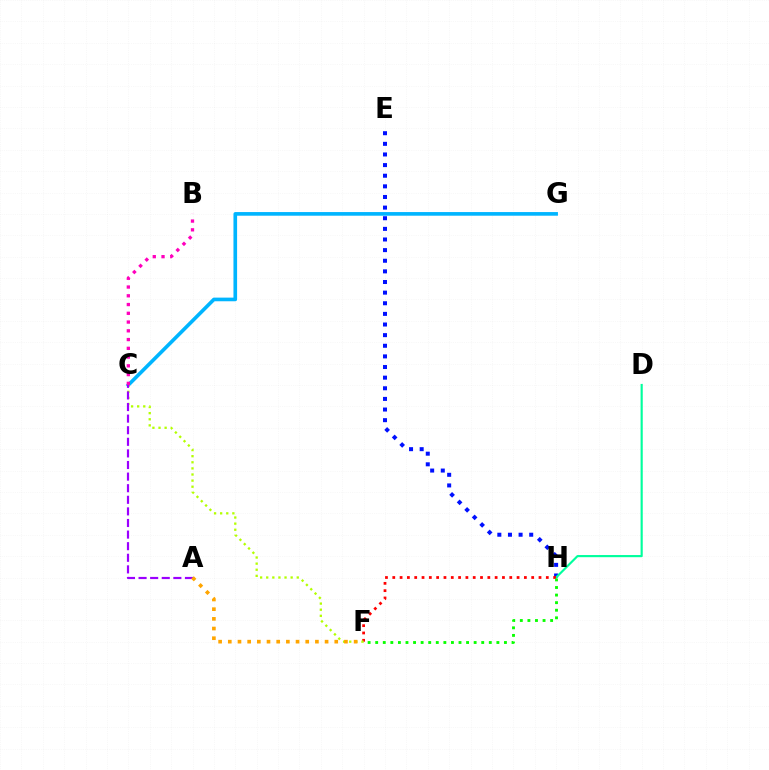{('E', 'H'): [{'color': '#0010ff', 'line_style': 'dotted', 'thickness': 2.89}], ('C', 'G'): [{'color': '#00b5ff', 'line_style': 'solid', 'thickness': 2.62}], ('D', 'H'): [{'color': '#00ff9d', 'line_style': 'solid', 'thickness': 1.55}], ('B', 'C'): [{'color': '#ff00bd', 'line_style': 'dotted', 'thickness': 2.38}], ('F', 'H'): [{'color': '#ff0000', 'line_style': 'dotted', 'thickness': 1.99}, {'color': '#08ff00', 'line_style': 'dotted', 'thickness': 2.06}], ('C', 'F'): [{'color': '#b3ff00', 'line_style': 'dotted', 'thickness': 1.66}], ('A', 'C'): [{'color': '#9b00ff', 'line_style': 'dashed', 'thickness': 1.58}], ('A', 'F'): [{'color': '#ffa500', 'line_style': 'dotted', 'thickness': 2.63}]}